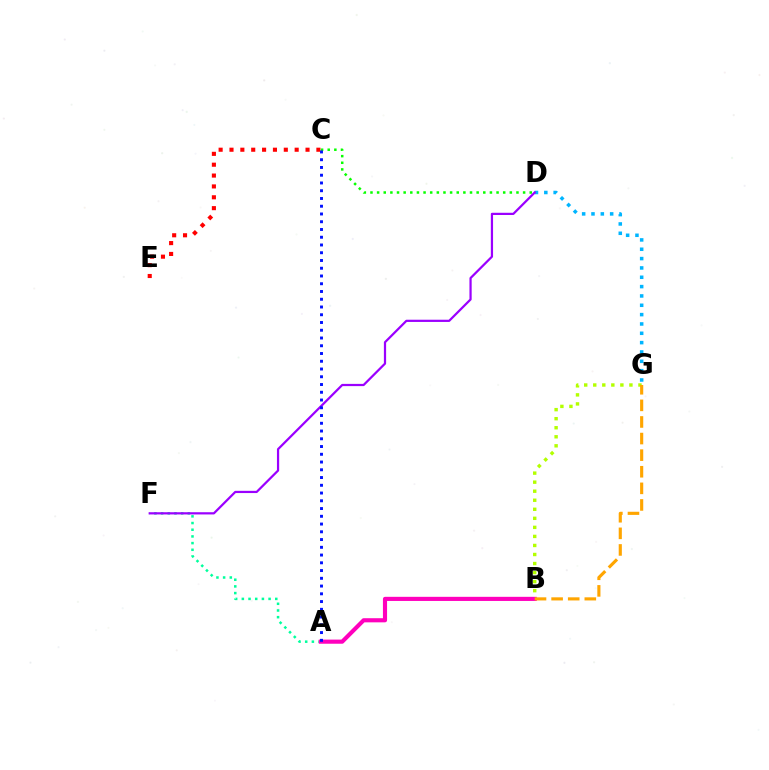{('D', 'G'): [{'color': '#00b5ff', 'line_style': 'dotted', 'thickness': 2.54}], ('A', 'F'): [{'color': '#00ff9d', 'line_style': 'dotted', 'thickness': 1.82}], ('B', 'G'): [{'color': '#b3ff00', 'line_style': 'dotted', 'thickness': 2.46}, {'color': '#ffa500', 'line_style': 'dashed', 'thickness': 2.25}], ('D', 'F'): [{'color': '#9b00ff', 'line_style': 'solid', 'thickness': 1.6}], ('A', 'B'): [{'color': '#ff00bd', 'line_style': 'solid', 'thickness': 2.97}], ('C', 'E'): [{'color': '#ff0000', 'line_style': 'dotted', 'thickness': 2.95}], ('C', 'D'): [{'color': '#08ff00', 'line_style': 'dotted', 'thickness': 1.8}], ('A', 'C'): [{'color': '#0010ff', 'line_style': 'dotted', 'thickness': 2.11}]}